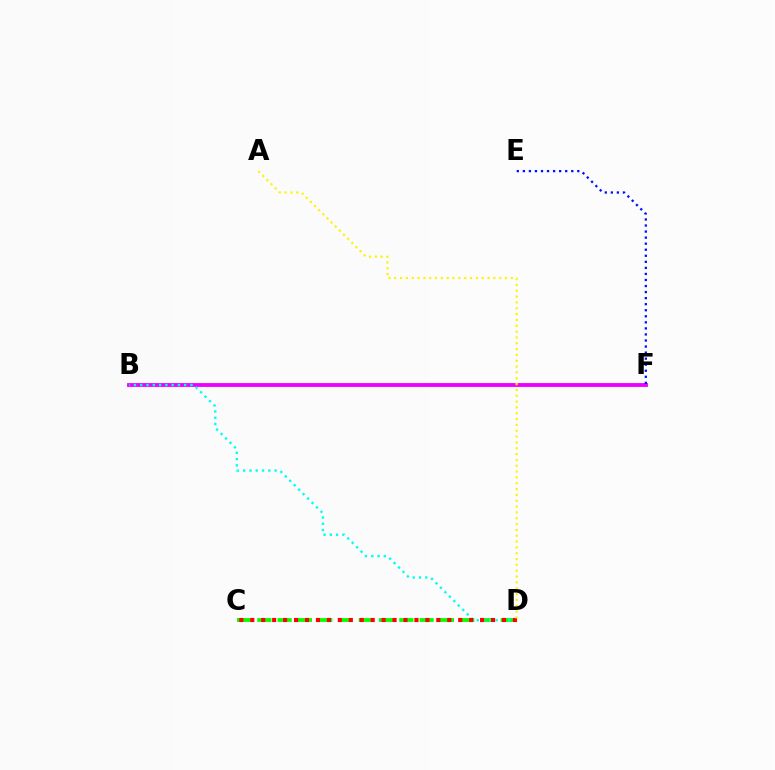{('B', 'F'): [{'color': '#ee00ff', 'line_style': 'solid', 'thickness': 2.77}], ('C', 'D'): [{'color': '#08ff00', 'line_style': 'dashed', 'thickness': 2.76}, {'color': '#ff0000', 'line_style': 'dotted', 'thickness': 2.97}], ('B', 'D'): [{'color': '#00fff6', 'line_style': 'dotted', 'thickness': 1.71}], ('E', 'F'): [{'color': '#0010ff', 'line_style': 'dotted', 'thickness': 1.64}], ('A', 'D'): [{'color': '#fcf500', 'line_style': 'dotted', 'thickness': 1.58}]}